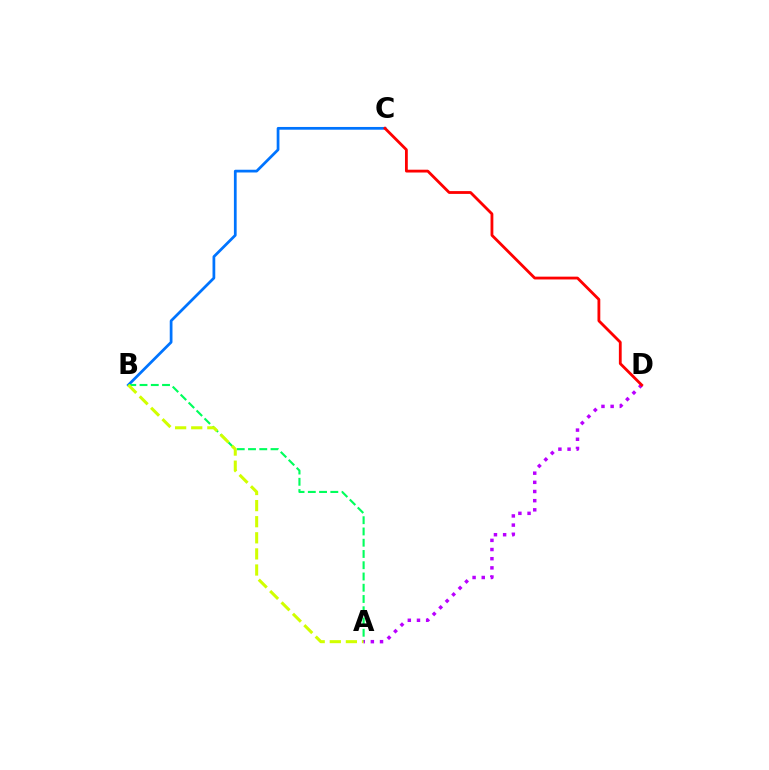{('B', 'C'): [{'color': '#0074ff', 'line_style': 'solid', 'thickness': 1.97}], ('A', 'B'): [{'color': '#00ff5c', 'line_style': 'dashed', 'thickness': 1.53}, {'color': '#d1ff00', 'line_style': 'dashed', 'thickness': 2.19}], ('A', 'D'): [{'color': '#b900ff', 'line_style': 'dotted', 'thickness': 2.49}], ('C', 'D'): [{'color': '#ff0000', 'line_style': 'solid', 'thickness': 2.02}]}